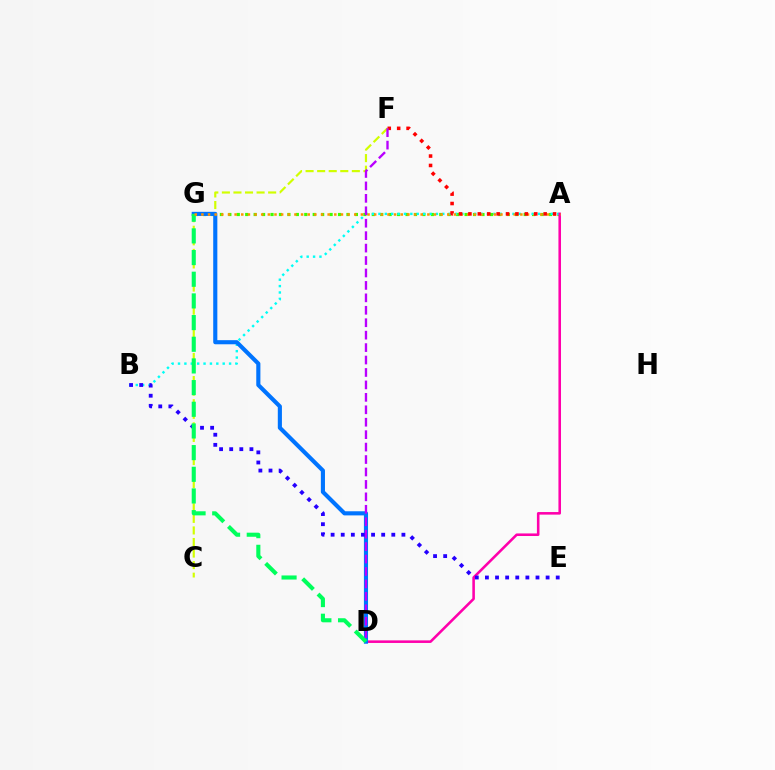{('A', 'G'): [{'color': '#3dff00', 'line_style': 'dotted', 'thickness': 2.29}, {'color': '#ff9400', 'line_style': 'dotted', 'thickness': 1.81}], ('A', 'B'): [{'color': '#00fff6', 'line_style': 'dotted', 'thickness': 1.73}], ('C', 'F'): [{'color': '#d1ff00', 'line_style': 'dashed', 'thickness': 1.57}], ('A', 'D'): [{'color': '#ff00ac', 'line_style': 'solid', 'thickness': 1.85}], ('D', 'G'): [{'color': '#0074ff', 'line_style': 'solid', 'thickness': 2.97}, {'color': '#00ff5c', 'line_style': 'dashed', 'thickness': 2.94}], ('B', 'E'): [{'color': '#2500ff', 'line_style': 'dotted', 'thickness': 2.75}], ('A', 'F'): [{'color': '#ff0000', 'line_style': 'dotted', 'thickness': 2.56}], ('D', 'F'): [{'color': '#b900ff', 'line_style': 'dashed', 'thickness': 1.69}]}